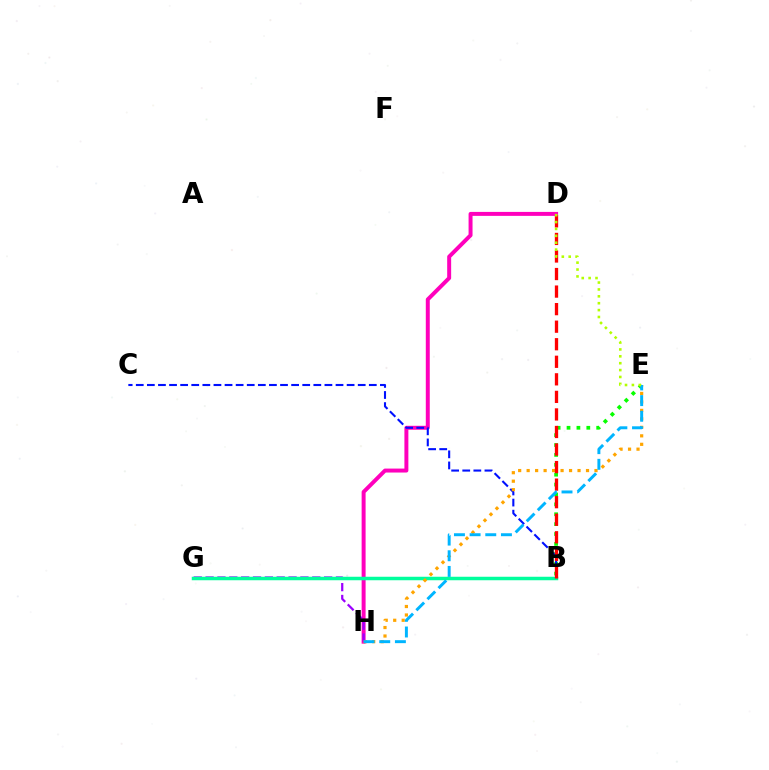{('D', 'H'): [{'color': '#ff00bd', 'line_style': 'solid', 'thickness': 2.85}], ('G', 'H'): [{'color': '#9b00ff', 'line_style': 'dashed', 'thickness': 1.61}], ('B', 'E'): [{'color': '#08ff00', 'line_style': 'dotted', 'thickness': 2.69}], ('B', 'G'): [{'color': '#00ff9d', 'line_style': 'solid', 'thickness': 2.51}], ('B', 'C'): [{'color': '#0010ff', 'line_style': 'dashed', 'thickness': 1.51}], ('E', 'H'): [{'color': '#ffa500', 'line_style': 'dotted', 'thickness': 2.3}, {'color': '#00b5ff', 'line_style': 'dashed', 'thickness': 2.13}], ('B', 'D'): [{'color': '#ff0000', 'line_style': 'dashed', 'thickness': 2.38}], ('D', 'E'): [{'color': '#b3ff00', 'line_style': 'dotted', 'thickness': 1.87}]}